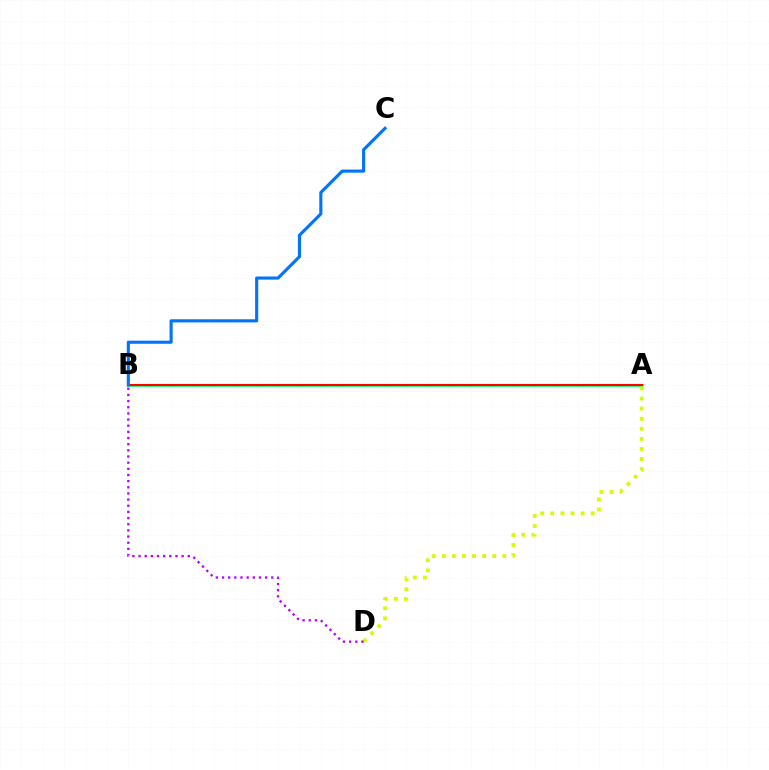{('A', 'B'): [{'color': '#00ff5c', 'line_style': 'solid', 'thickness': 1.85}, {'color': '#ff0000', 'line_style': 'solid', 'thickness': 1.51}], ('A', 'D'): [{'color': '#d1ff00', 'line_style': 'dotted', 'thickness': 2.74}], ('B', 'D'): [{'color': '#b900ff', 'line_style': 'dotted', 'thickness': 1.67}], ('B', 'C'): [{'color': '#0074ff', 'line_style': 'solid', 'thickness': 2.24}]}